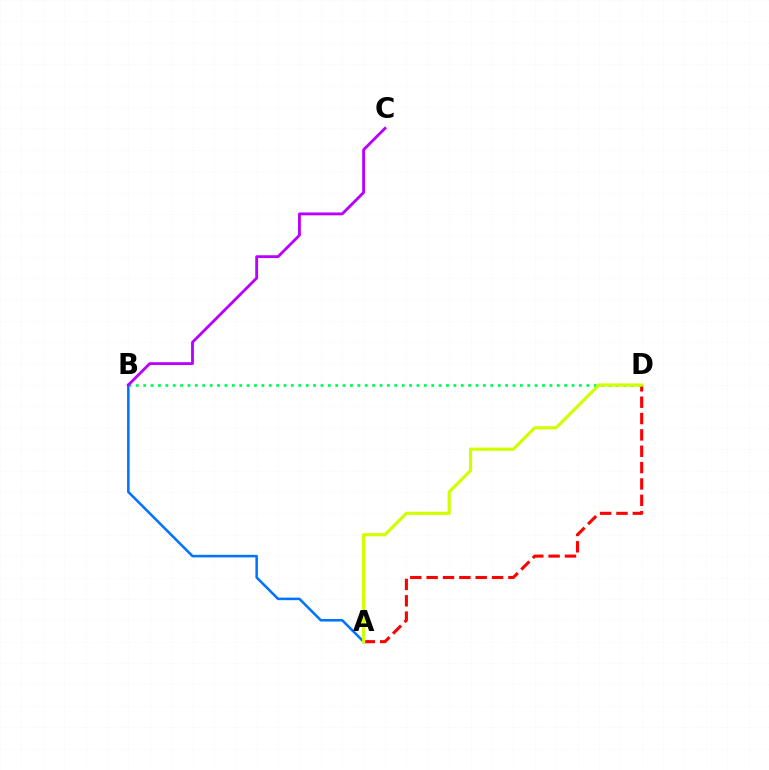{('A', 'B'): [{'color': '#0074ff', 'line_style': 'solid', 'thickness': 1.84}], ('A', 'D'): [{'color': '#ff0000', 'line_style': 'dashed', 'thickness': 2.22}, {'color': '#d1ff00', 'line_style': 'solid', 'thickness': 2.29}], ('B', 'D'): [{'color': '#00ff5c', 'line_style': 'dotted', 'thickness': 2.01}], ('B', 'C'): [{'color': '#b900ff', 'line_style': 'solid', 'thickness': 2.05}]}